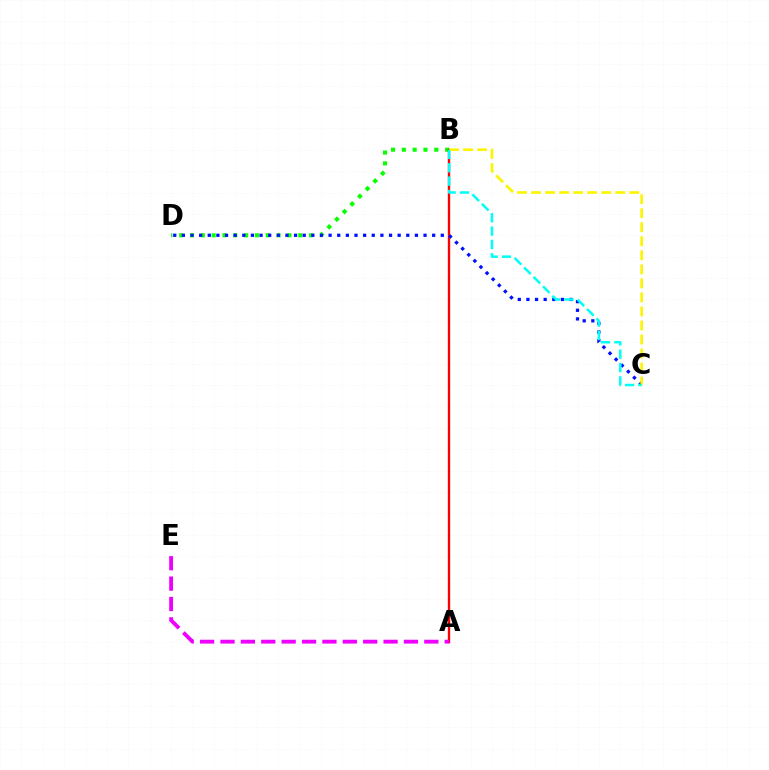{('B', 'D'): [{'color': '#08ff00', 'line_style': 'dotted', 'thickness': 2.94}], ('A', 'B'): [{'color': '#ff0000', 'line_style': 'solid', 'thickness': 1.7}], ('A', 'E'): [{'color': '#ee00ff', 'line_style': 'dashed', 'thickness': 2.77}], ('C', 'D'): [{'color': '#0010ff', 'line_style': 'dotted', 'thickness': 2.34}], ('B', 'C'): [{'color': '#fcf500', 'line_style': 'dashed', 'thickness': 1.91}, {'color': '#00fff6', 'line_style': 'dashed', 'thickness': 1.82}]}